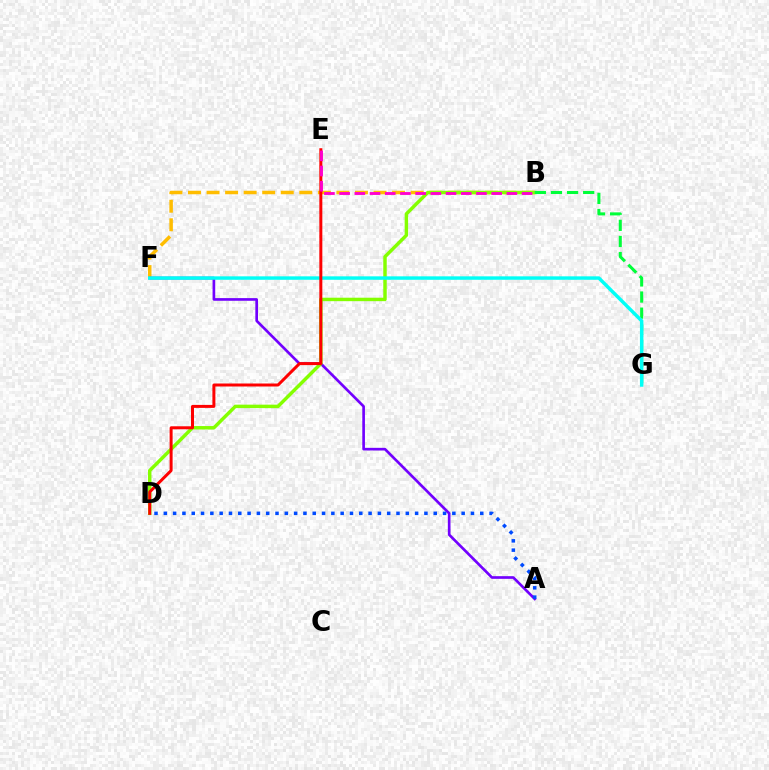{('B', 'F'): [{'color': '#ffbd00', 'line_style': 'dashed', 'thickness': 2.52}], ('A', 'F'): [{'color': '#7200ff', 'line_style': 'solid', 'thickness': 1.92}], ('B', 'D'): [{'color': '#84ff00', 'line_style': 'solid', 'thickness': 2.49}], ('B', 'G'): [{'color': '#00ff39', 'line_style': 'dashed', 'thickness': 2.19}], ('F', 'G'): [{'color': '#00fff6', 'line_style': 'solid', 'thickness': 2.48}], ('D', 'E'): [{'color': '#ff0000', 'line_style': 'solid', 'thickness': 2.15}], ('B', 'E'): [{'color': '#ff00cf', 'line_style': 'dashed', 'thickness': 2.07}], ('A', 'D'): [{'color': '#004bff', 'line_style': 'dotted', 'thickness': 2.53}]}